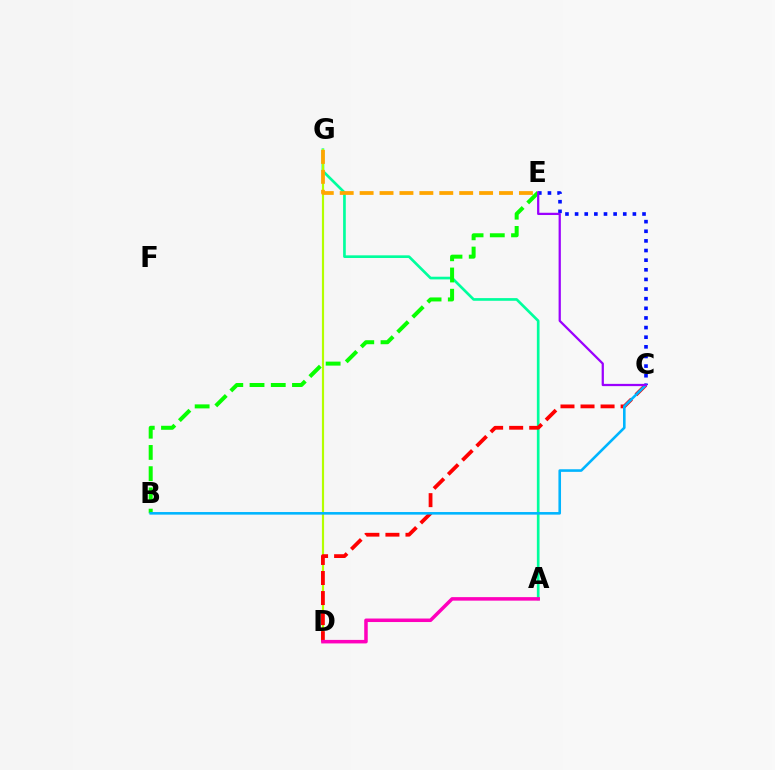{('A', 'G'): [{'color': '#00ff9d', 'line_style': 'solid', 'thickness': 1.92}], ('D', 'G'): [{'color': '#b3ff00', 'line_style': 'solid', 'thickness': 1.56}], ('C', 'D'): [{'color': '#ff0000', 'line_style': 'dashed', 'thickness': 2.72}], ('E', 'G'): [{'color': '#ffa500', 'line_style': 'dashed', 'thickness': 2.71}], ('B', 'E'): [{'color': '#08ff00', 'line_style': 'dashed', 'thickness': 2.88}], ('B', 'C'): [{'color': '#00b5ff', 'line_style': 'solid', 'thickness': 1.87}], ('C', 'E'): [{'color': '#0010ff', 'line_style': 'dotted', 'thickness': 2.62}, {'color': '#9b00ff', 'line_style': 'solid', 'thickness': 1.62}], ('A', 'D'): [{'color': '#ff00bd', 'line_style': 'solid', 'thickness': 2.53}]}